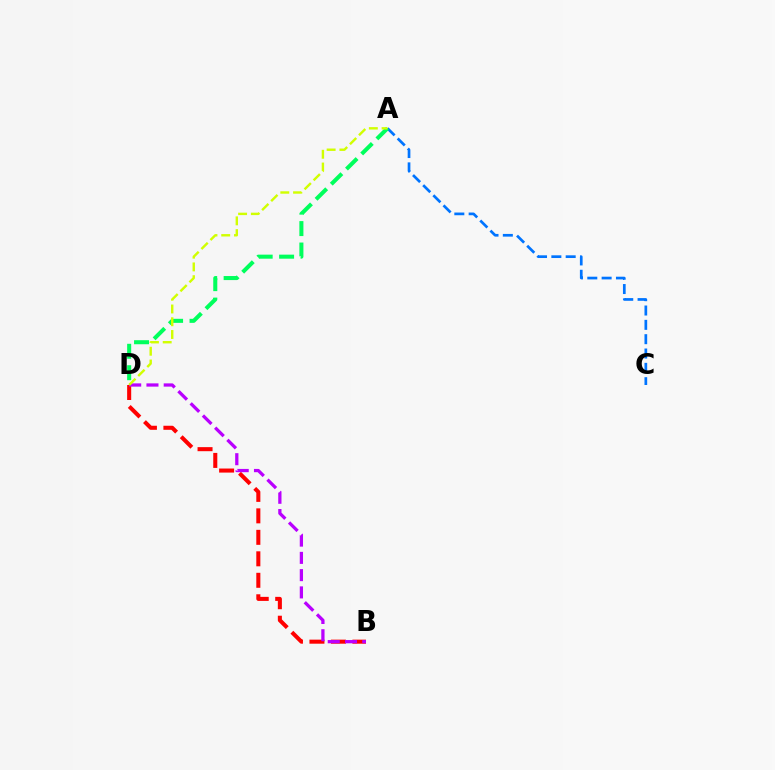{('B', 'D'): [{'color': '#ff0000', 'line_style': 'dashed', 'thickness': 2.92}, {'color': '#b900ff', 'line_style': 'dashed', 'thickness': 2.35}], ('A', 'C'): [{'color': '#0074ff', 'line_style': 'dashed', 'thickness': 1.95}], ('A', 'D'): [{'color': '#00ff5c', 'line_style': 'dashed', 'thickness': 2.91}, {'color': '#d1ff00', 'line_style': 'dashed', 'thickness': 1.73}]}